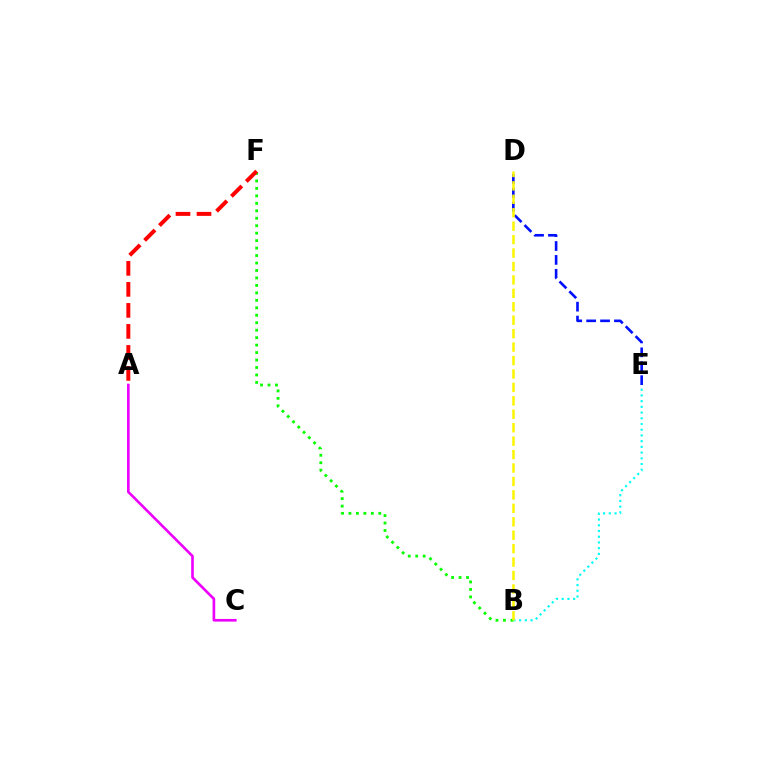{('D', 'E'): [{'color': '#0010ff', 'line_style': 'dashed', 'thickness': 1.89}], ('A', 'C'): [{'color': '#ee00ff', 'line_style': 'solid', 'thickness': 1.9}], ('B', 'E'): [{'color': '#00fff6', 'line_style': 'dotted', 'thickness': 1.55}], ('B', 'F'): [{'color': '#08ff00', 'line_style': 'dotted', 'thickness': 2.03}], ('A', 'F'): [{'color': '#ff0000', 'line_style': 'dashed', 'thickness': 2.85}], ('B', 'D'): [{'color': '#fcf500', 'line_style': 'dashed', 'thickness': 1.83}]}